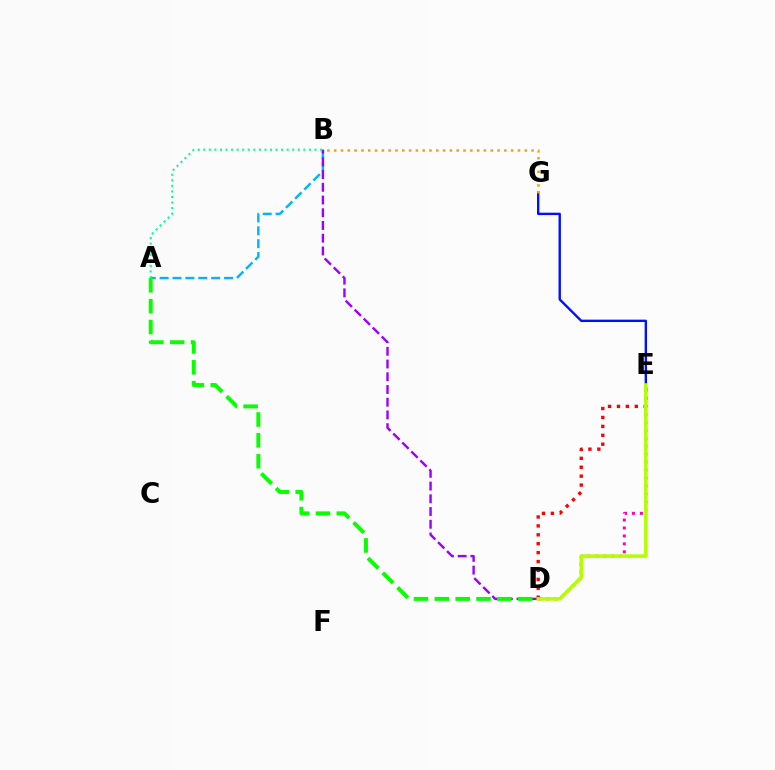{('E', 'G'): [{'color': '#0010ff', 'line_style': 'solid', 'thickness': 1.72}], ('A', 'B'): [{'color': '#00b5ff', 'line_style': 'dashed', 'thickness': 1.75}, {'color': '#00ff9d', 'line_style': 'dotted', 'thickness': 1.51}], ('B', 'D'): [{'color': '#9b00ff', 'line_style': 'dashed', 'thickness': 1.73}], ('D', 'E'): [{'color': '#ff0000', 'line_style': 'dotted', 'thickness': 2.42}, {'color': '#ff00bd', 'line_style': 'dotted', 'thickness': 2.16}, {'color': '#b3ff00', 'line_style': 'solid', 'thickness': 2.55}], ('B', 'G'): [{'color': '#ffa500', 'line_style': 'dotted', 'thickness': 1.85}], ('A', 'D'): [{'color': '#08ff00', 'line_style': 'dashed', 'thickness': 2.83}]}